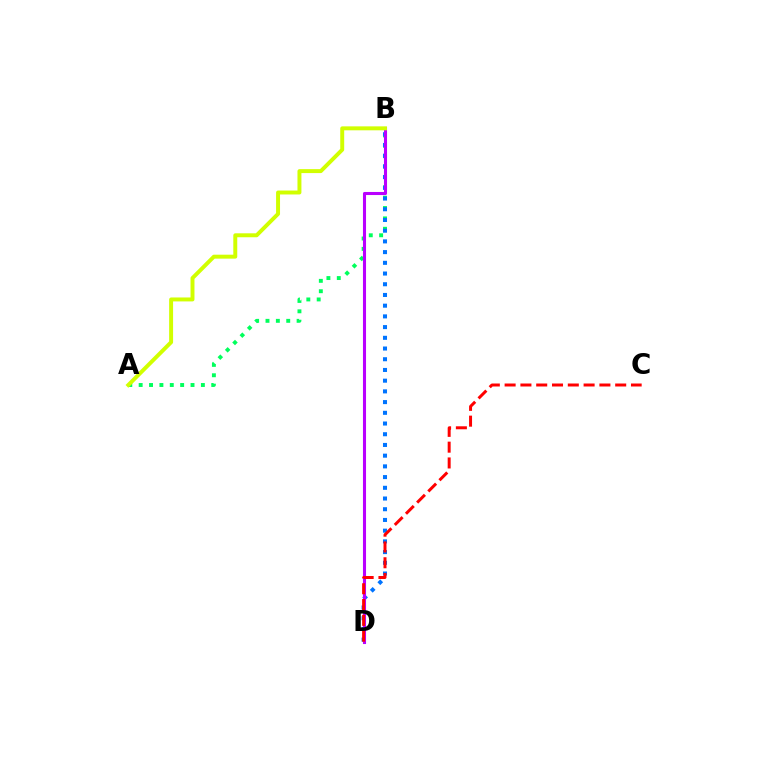{('A', 'B'): [{'color': '#00ff5c', 'line_style': 'dotted', 'thickness': 2.82}, {'color': '#d1ff00', 'line_style': 'solid', 'thickness': 2.84}], ('B', 'D'): [{'color': '#0074ff', 'line_style': 'dotted', 'thickness': 2.91}, {'color': '#b900ff', 'line_style': 'solid', 'thickness': 2.21}], ('C', 'D'): [{'color': '#ff0000', 'line_style': 'dashed', 'thickness': 2.15}]}